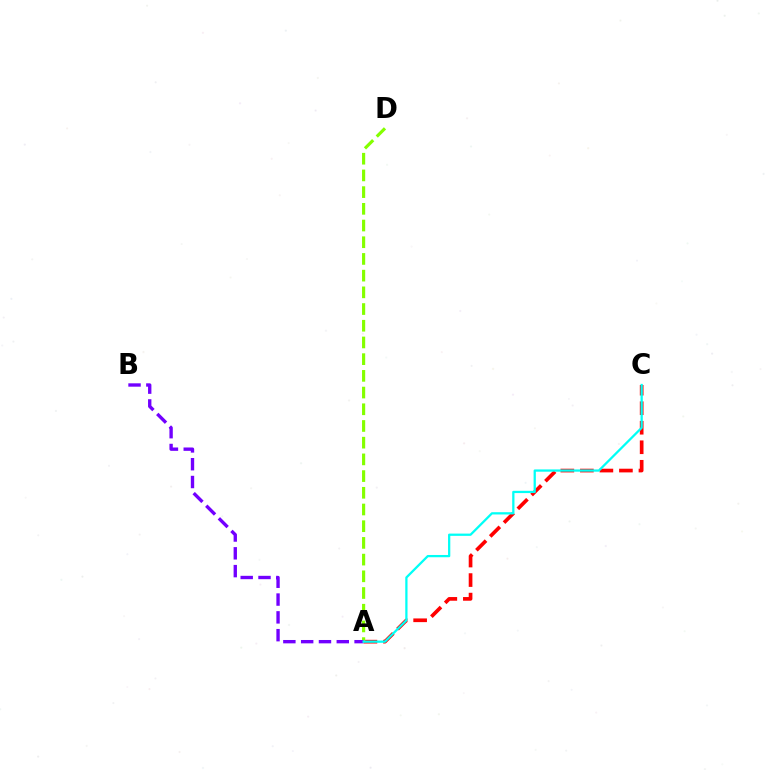{('A', 'C'): [{'color': '#ff0000', 'line_style': 'dashed', 'thickness': 2.65}, {'color': '#00fff6', 'line_style': 'solid', 'thickness': 1.63}], ('A', 'D'): [{'color': '#84ff00', 'line_style': 'dashed', 'thickness': 2.27}], ('A', 'B'): [{'color': '#7200ff', 'line_style': 'dashed', 'thickness': 2.42}]}